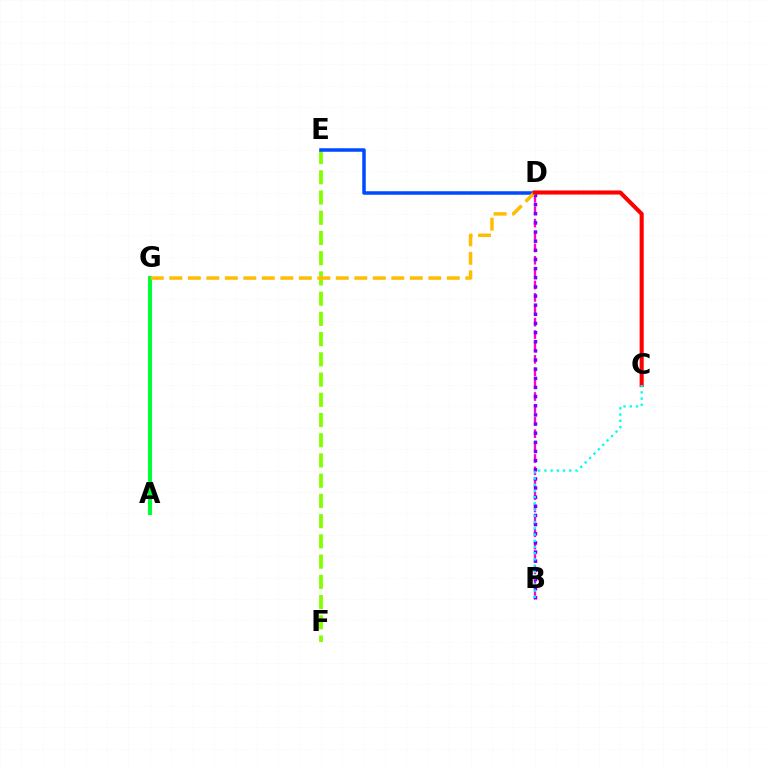{('E', 'F'): [{'color': '#84ff00', 'line_style': 'dashed', 'thickness': 2.75}], ('A', 'G'): [{'color': '#00ff39', 'line_style': 'solid', 'thickness': 2.94}], ('B', 'D'): [{'color': '#ff00cf', 'line_style': 'dashed', 'thickness': 1.68}, {'color': '#7200ff', 'line_style': 'dotted', 'thickness': 2.48}], ('D', 'E'): [{'color': '#004bff', 'line_style': 'solid', 'thickness': 2.53}], ('D', 'G'): [{'color': '#ffbd00', 'line_style': 'dashed', 'thickness': 2.51}], ('C', 'D'): [{'color': '#ff0000', 'line_style': 'solid', 'thickness': 2.94}], ('B', 'C'): [{'color': '#00fff6', 'line_style': 'dotted', 'thickness': 1.69}]}